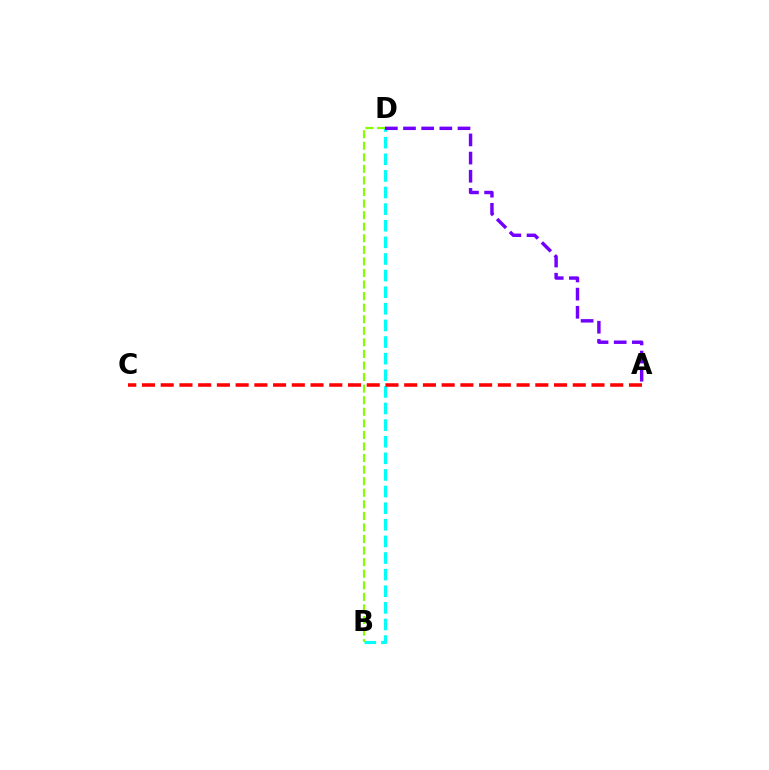{('B', 'D'): [{'color': '#00fff6', 'line_style': 'dashed', 'thickness': 2.26}, {'color': '#84ff00', 'line_style': 'dashed', 'thickness': 1.57}], ('A', 'C'): [{'color': '#ff0000', 'line_style': 'dashed', 'thickness': 2.54}], ('A', 'D'): [{'color': '#7200ff', 'line_style': 'dashed', 'thickness': 2.47}]}